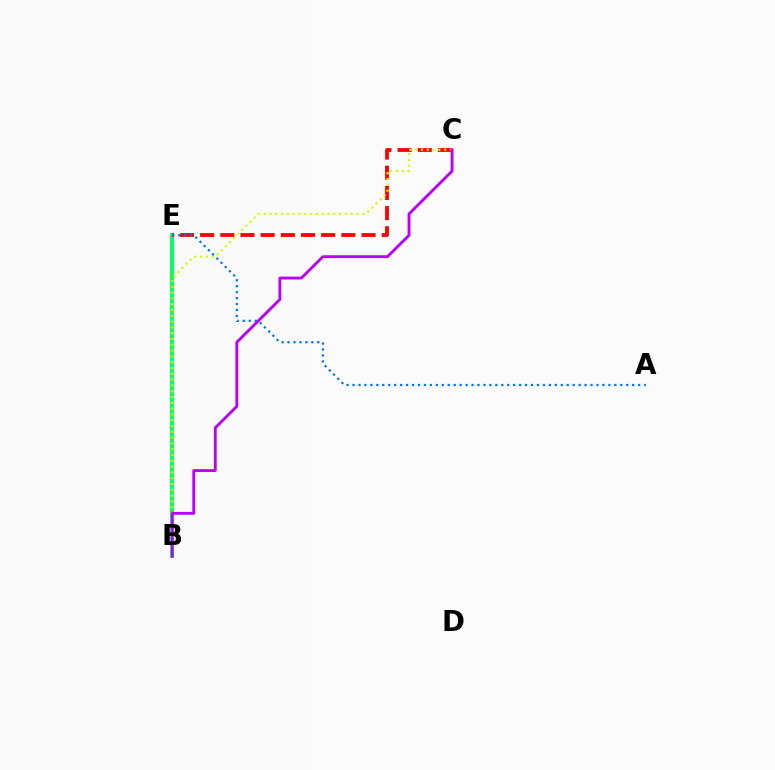{('B', 'E'): [{'color': '#00ff5c', 'line_style': 'solid', 'thickness': 2.78}], ('C', 'E'): [{'color': '#ff0000', 'line_style': 'dashed', 'thickness': 2.74}], ('B', 'C'): [{'color': '#d1ff00', 'line_style': 'dotted', 'thickness': 1.58}, {'color': '#b900ff', 'line_style': 'solid', 'thickness': 2.05}], ('A', 'E'): [{'color': '#0074ff', 'line_style': 'dotted', 'thickness': 1.62}]}